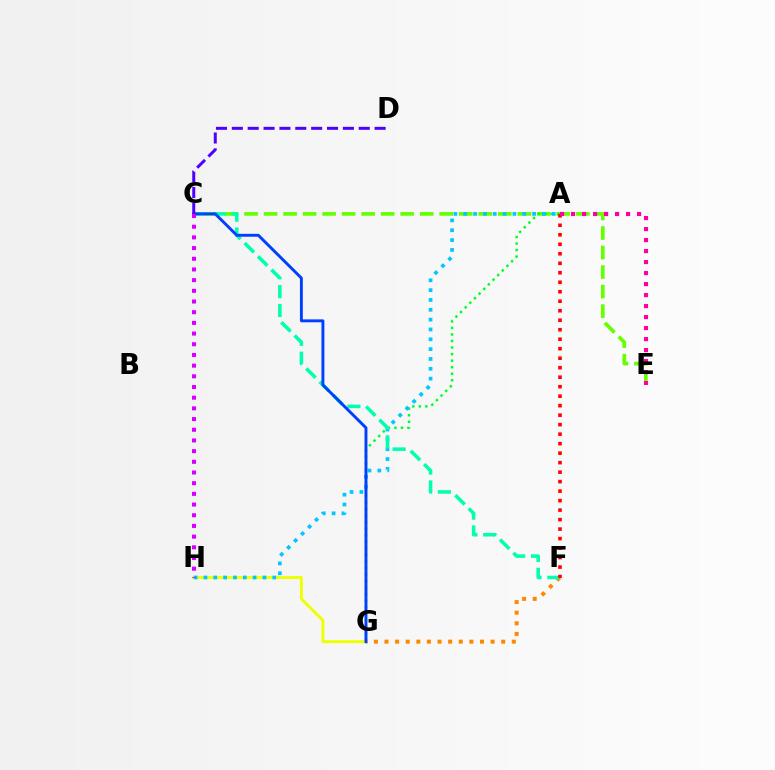{('C', 'E'): [{'color': '#66ff00', 'line_style': 'dashed', 'thickness': 2.65}], ('A', 'G'): [{'color': '#00ff27', 'line_style': 'dotted', 'thickness': 1.78}], ('G', 'H'): [{'color': '#eeff00', 'line_style': 'solid', 'thickness': 2.12}], ('A', 'H'): [{'color': '#00c7ff', 'line_style': 'dotted', 'thickness': 2.67}], ('F', 'G'): [{'color': '#ff8800', 'line_style': 'dotted', 'thickness': 2.88}], ('C', 'F'): [{'color': '#00ffaf', 'line_style': 'dashed', 'thickness': 2.56}], ('C', 'G'): [{'color': '#003fff', 'line_style': 'solid', 'thickness': 2.1}], ('A', 'F'): [{'color': '#ff0000', 'line_style': 'dotted', 'thickness': 2.58}], ('C', 'D'): [{'color': '#4f00ff', 'line_style': 'dashed', 'thickness': 2.15}], ('A', 'E'): [{'color': '#ff00a0', 'line_style': 'dotted', 'thickness': 2.99}], ('C', 'H'): [{'color': '#d600ff', 'line_style': 'dotted', 'thickness': 2.9}]}